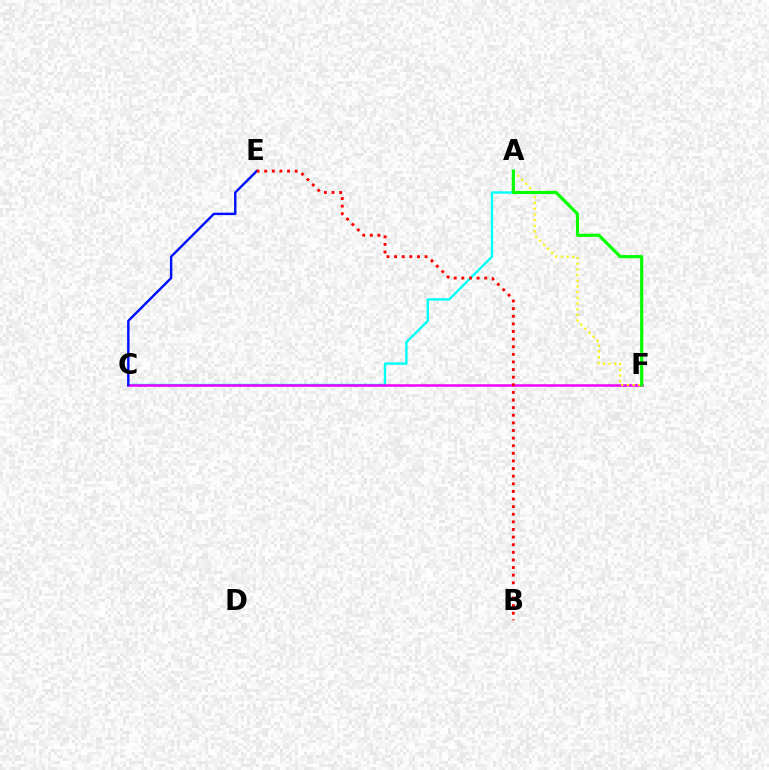{('A', 'C'): [{'color': '#00fff6', 'line_style': 'solid', 'thickness': 1.71}], ('C', 'F'): [{'color': '#ee00ff', 'line_style': 'solid', 'thickness': 1.82}], ('C', 'E'): [{'color': '#0010ff', 'line_style': 'solid', 'thickness': 1.74}], ('A', 'F'): [{'color': '#fcf500', 'line_style': 'dotted', 'thickness': 1.54}, {'color': '#08ff00', 'line_style': 'solid', 'thickness': 2.27}], ('B', 'E'): [{'color': '#ff0000', 'line_style': 'dotted', 'thickness': 2.07}]}